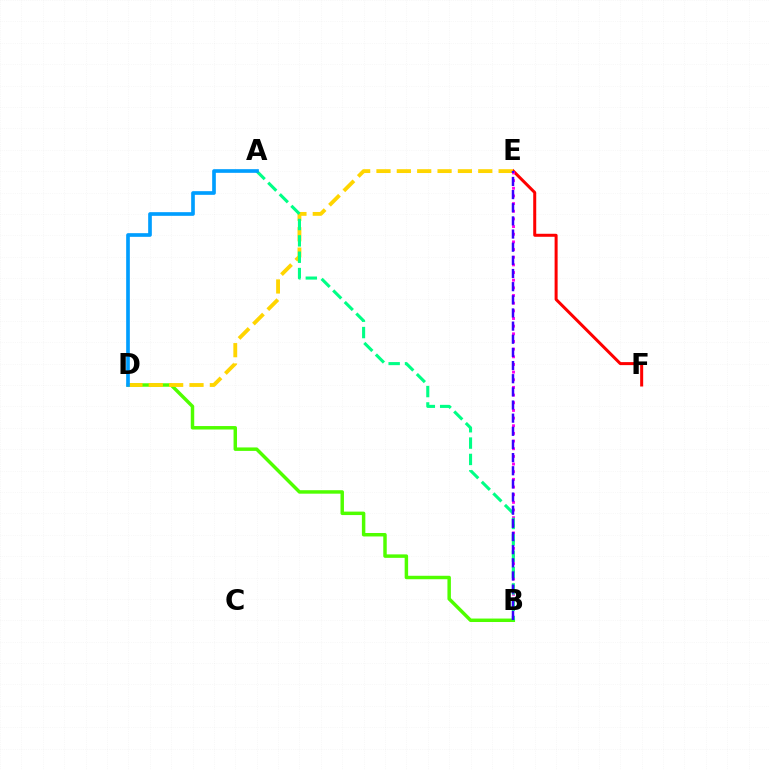{('B', 'D'): [{'color': '#4fff00', 'line_style': 'solid', 'thickness': 2.49}], ('E', 'F'): [{'color': '#ff0000', 'line_style': 'solid', 'thickness': 2.17}], ('B', 'E'): [{'color': '#ff00ed', 'line_style': 'dotted', 'thickness': 2.08}, {'color': '#3700ff', 'line_style': 'dashed', 'thickness': 1.79}], ('D', 'E'): [{'color': '#ffd500', 'line_style': 'dashed', 'thickness': 2.77}], ('A', 'B'): [{'color': '#00ff86', 'line_style': 'dashed', 'thickness': 2.22}], ('A', 'D'): [{'color': '#009eff', 'line_style': 'solid', 'thickness': 2.64}]}